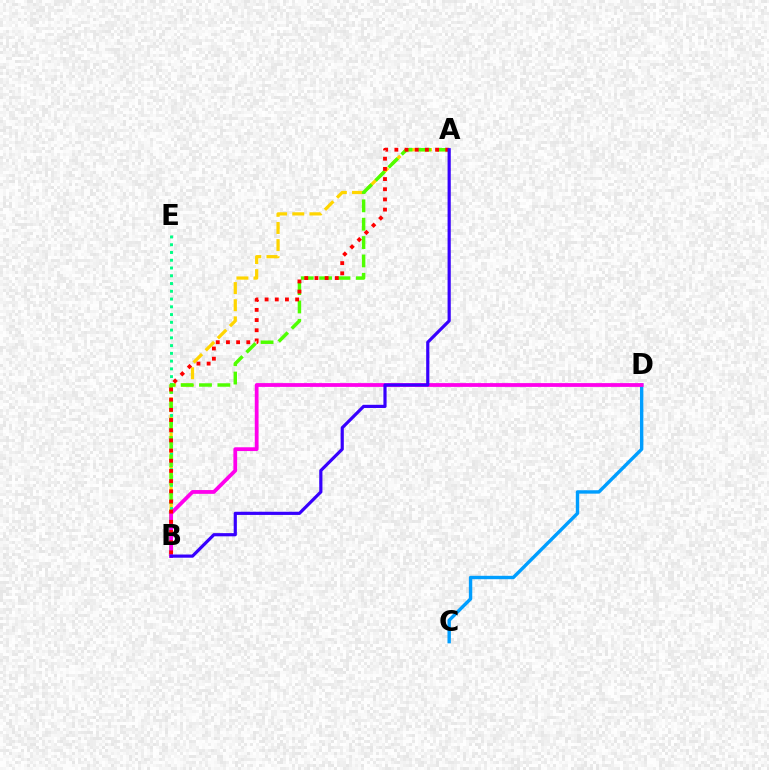{('C', 'D'): [{'color': '#009eff', 'line_style': 'solid', 'thickness': 2.45}], ('A', 'B'): [{'color': '#ffd500', 'line_style': 'dashed', 'thickness': 2.33}, {'color': '#4fff00', 'line_style': 'dashed', 'thickness': 2.5}, {'color': '#ff0000', 'line_style': 'dotted', 'thickness': 2.77}, {'color': '#3700ff', 'line_style': 'solid', 'thickness': 2.29}], ('B', 'E'): [{'color': '#00ff86', 'line_style': 'dotted', 'thickness': 2.11}], ('B', 'D'): [{'color': '#ff00ed', 'line_style': 'solid', 'thickness': 2.72}]}